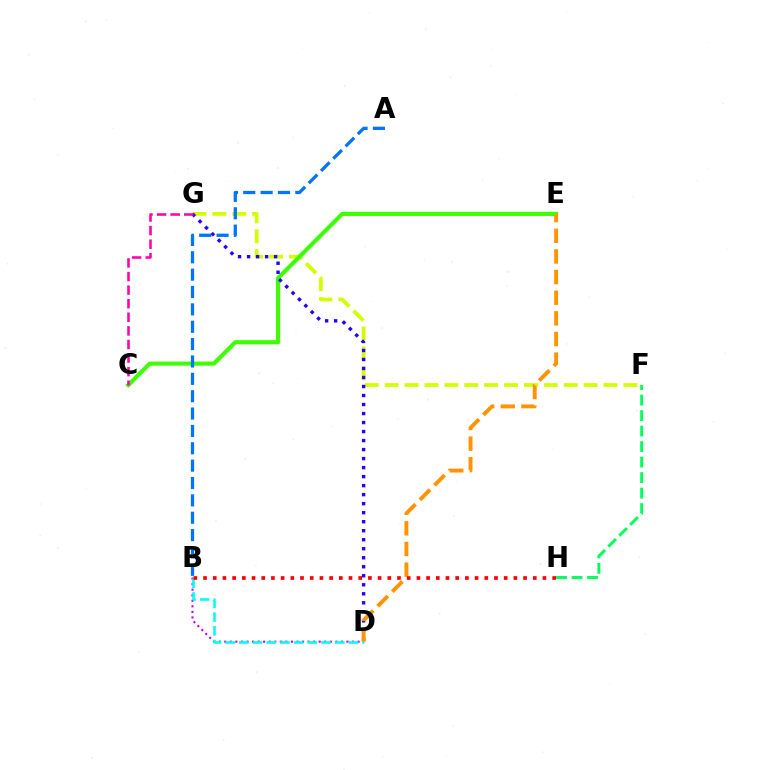{('B', 'D'): [{'color': '#b900ff', 'line_style': 'dotted', 'thickness': 1.51}, {'color': '#00fff6', 'line_style': 'dashed', 'thickness': 1.86}], ('F', 'G'): [{'color': '#d1ff00', 'line_style': 'dashed', 'thickness': 2.7}], ('C', 'E'): [{'color': '#3dff00', 'line_style': 'solid', 'thickness': 2.96}], ('D', 'G'): [{'color': '#2500ff', 'line_style': 'dotted', 'thickness': 2.45}], ('A', 'B'): [{'color': '#0074ff', 'line_style': 'dashed', 'thickness': 2.36}], ('D', 'E'): [{'color': '#ff9400', 'line_style': 'dashed', 'thickness': 2.8}], ('F', 'H'): [{'color': '#00ff5c', 'line_style': 'dashed', 'thickness': 2.11}], ('B', 'H'): [{'color': '#ff0000', 'line_style': 'dotted', 'thickness': 2.63}], ('C', 'G'): [{'color': '#ff00ac', 'line_style': 'dashed', 'thickness': 1.85}]}